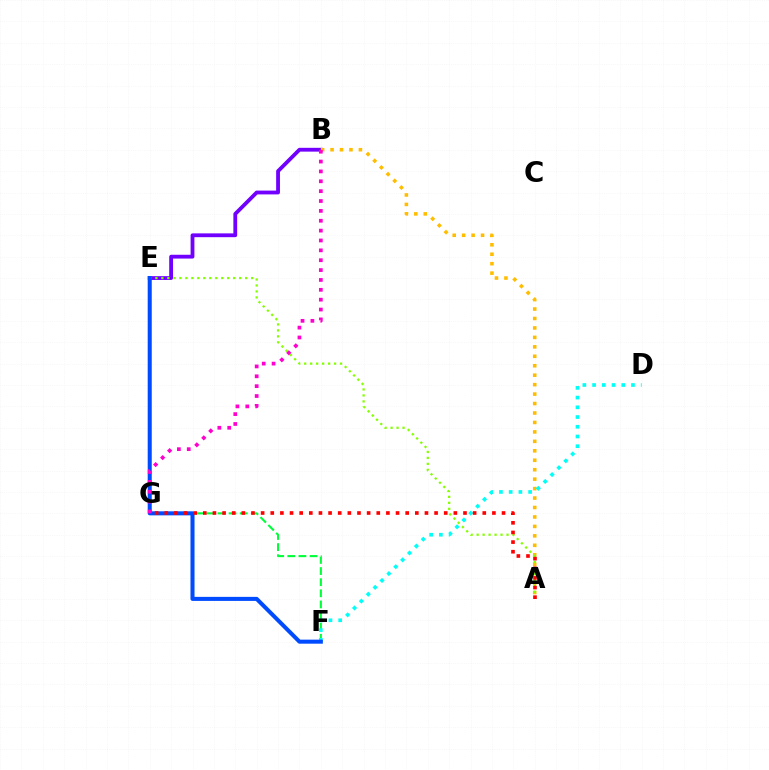{('B', 'E'): [{'color': '#7200ff', 'line_style': 'solid', 'thickness': 2.74}], ('A', 'B'): [{'color': '#ffbd00', 'line_style': 'dotted', 'thickness': 2.57}], ('A', 'E'): [{'color': '#84ff00', 'line_style': 'dotted', 'thickness': 1.62}], ('F', 'G'): [{'color': '#00ff39', 'line_style': 'dashed', 'thickness': 1.51}], ('D', 'F'): [{'color': '#00fff6', 'line_style': 'dotted', 'thickness': 2.64}], ('E', 'F'): [{'color': '#004bff', 'line_style': 'solid', 'thickness': 2.91}], ('A', 'G'): [{'color': '#ff0000', 'line_style': 'dotted', 'thickness': 2.62}], ('B', 'G'): [{'color': '#ff00cf', 'line_style': 'dotted', 'thickness': 2.68}]}